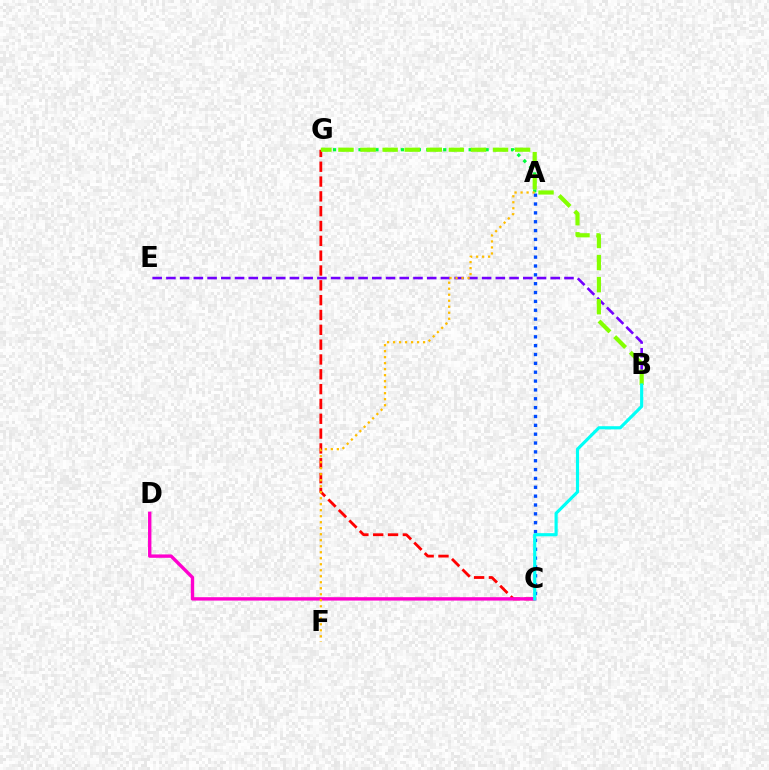{('A', 'C'): [{'color': '#004bff', 'line_style': 'dotted', 'thickness': 2.41}], ('B', 'E'): [{'color': '#7200ff', 'line_style': 'dashed', 'thickness': 1.86}], ('A', 'G'): [{'color': '#00ff39', 'line_style': 'dotted', 'thickness': 2.3}], ('C', 'G'): [{'color': '#ff0000', 'line_style': 'dashed', 'thickness': 2.01}], ('C', 'D'): [{'color': '#ff00cf', 'line_style': 'solid', 'thickness': 2.43}], ('B', 'G'): [{'color': '#84ff00', 'line_style': 'dashed', 'thickness': 3.0}], ('A', 'F'): [{'color': '#ffbd00', 'line_style': 'dotted', 'thickness': 1.63}], ('B', 'C'): [{'color': '#00fff6', 'line_style': 'solid', 'thickness': 2.27}]}